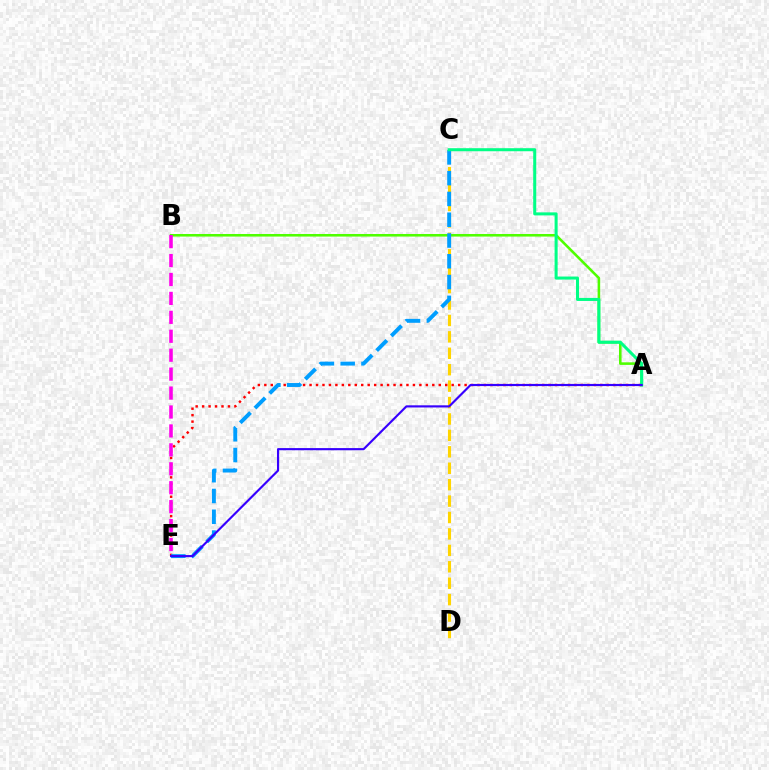{('A', 'B'): [{'color': '#4fff00', 'line_style': 'solid', 'thickness': 1.85}], ('C', 'D'): [{'color': '#ffd500', 'line_style': 'dashed', 'thickness': 2.23}], ('A', 'E'): [{'color': '#ff0000', 'line_style': 'dotted', 'thickness': 1.76}, {'color': '#3700ff', 'line_style': 'solid', 'thickness': 1.55}], ('B', 'E'): [{'color': '#ff00ed', 'line_style': 'dashed', 'thickness': 2.57}], ('C', 'E'): [{'color': '#009eff', 'line_style': 'dashed', 'thickness': 2.82}], ('A', 'C'): [{'color': '#00ff86', 'line_style': 'solid', 'thickness': 2.19}]}